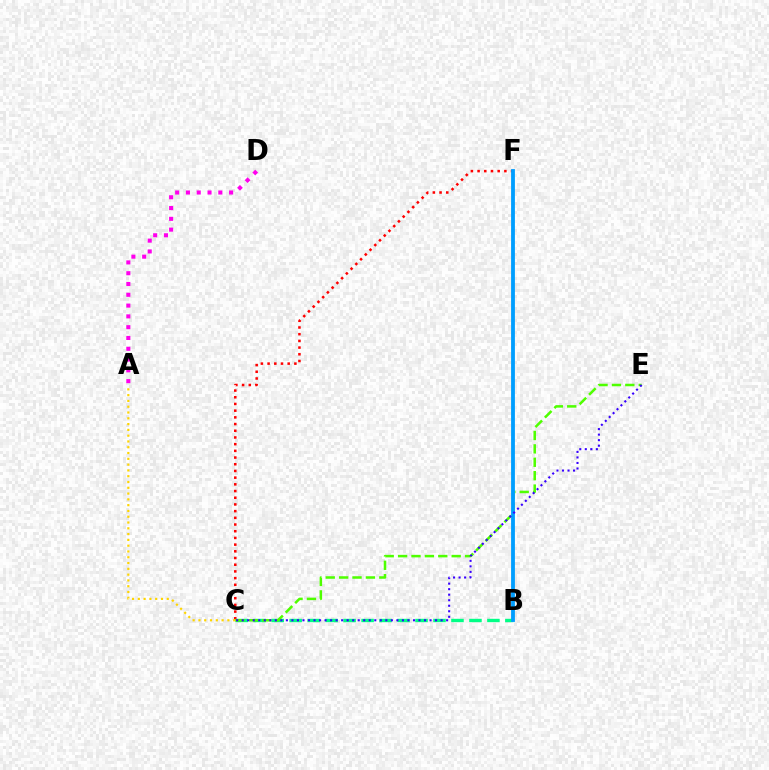{('C', 'F'): [{'color': '#ff0000', 'line_style': 'dotted', 'thickness': 1.82}], ('A', 'D'): [{'color': '#ff00ed', 'line_style': 'dotted', 'thickness': 2.93}], ('B', 'C'): [{'color': '#00ff86', 'line_style': 'dashed', 'thickness': 2.44}], ('C', 'E'): [{'color': '#4fff00', 'line_style': 'dashed', 'thickness': 1.82}, {'color': '#3700ff', 'line_style': 'dotted', 'thickness': 1.5}], ('B', 'F'): [{'color': '#009eff', 'line_style': 'solid', 'thickness': 2.74}], ('A', 'C'): [{'color': '#ffd500', 'line_style': 'dotted', 'thickness': 1.57}]}